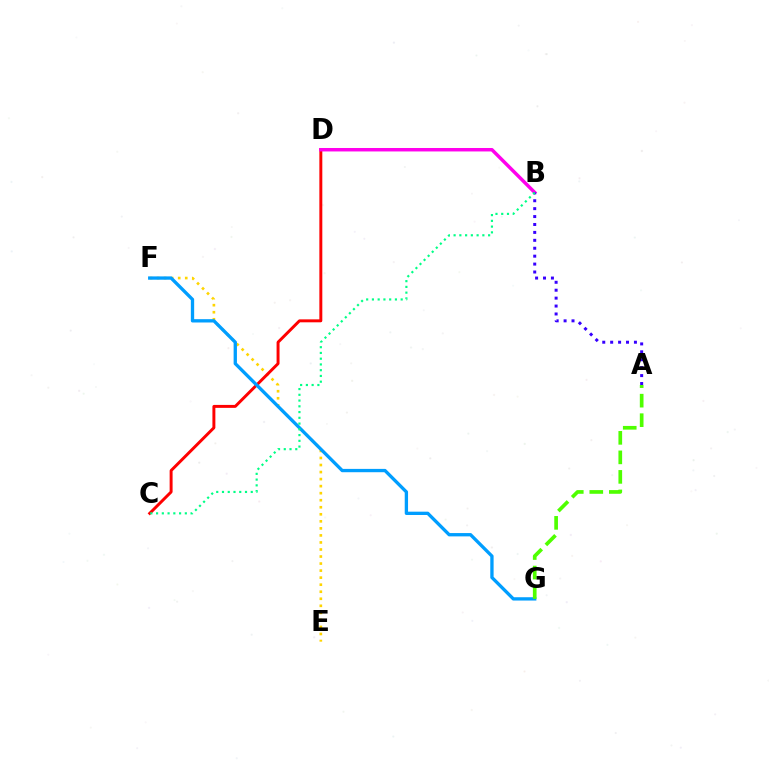{('E', 'F'): [{'color': '#ffd500', 'line_style': 'dotted', 'thickness': 1.91}], ('C', 'D'): [{'color': '#ff0000', 'line_style': 'solid', 'thickness': 2.12}], ('F', 'G'): [{'color': '#009eff', 'line_style': 'solid', 'thickness': 2.39}], ('B', 'D'): [{'color': '#ff00ed', 'line_style': 'solid', 'thickness': 2.49}], ('A', 'B'): [{'color': '#3700ff', 'line_style': 'dotted', 'thickness': 2.15}], ('A', 'G'): [{'color': '#4fff00', 'line_style': 'dashed', 'thickness': 2.65}], ('B', 'C'): [{'color': '#00ff86', 'line_style': 'dotted', 'thickness': 1.56}]}